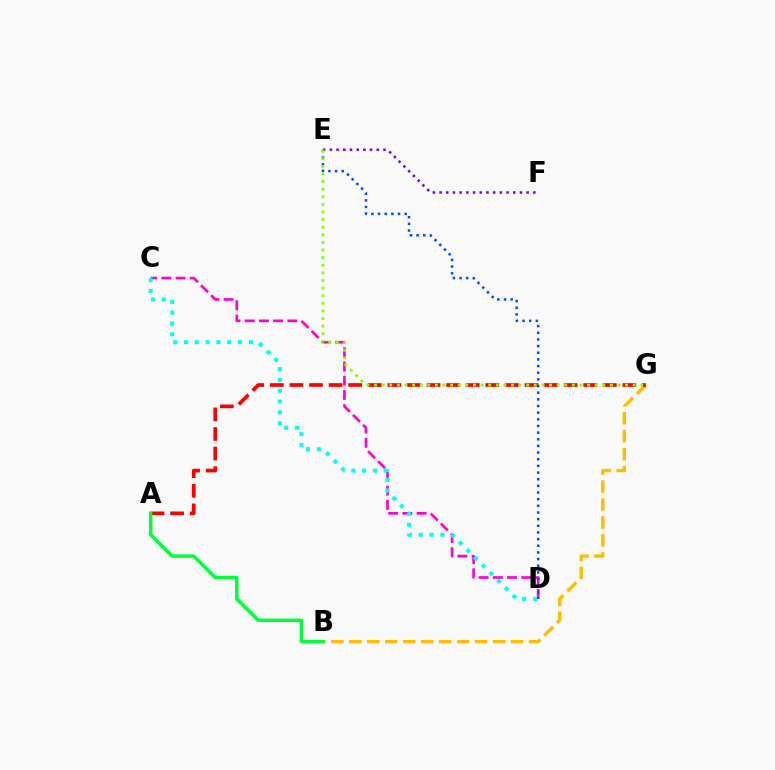{('E', 'F'): [{'color': '#7200ff', 'line_style': 'dotted', 'thickness': 1.82}], ('C', 'D'): [{'color': '#ff00cf', 'line_style': 'dashed', 'thickness': 1.93}, {'color': '#00fff6', 'line_style': 'dotted', 'thickness': 2.94}], ('B', 'G'): [{'color': '#ffbd00', 'line_style': 'dashed', 'thickness': 2.44}], ('A', 'G'): [{'color': '#ff0000', 'line_style': 'dashed', 'thickness': 2.66}], ('D', 'E'): [{'color': '#004bff', 'line_style': 'dotted', 'thickness': 1.81}], ('E', 'G'): [{'color': '#84ff00', 'line_style': 'dotted', 'thickness': 2.07}], ('A', 'B'): [{'color': '#00ff39', 'line_style': 'solid', 'thickness': 2.5}]}